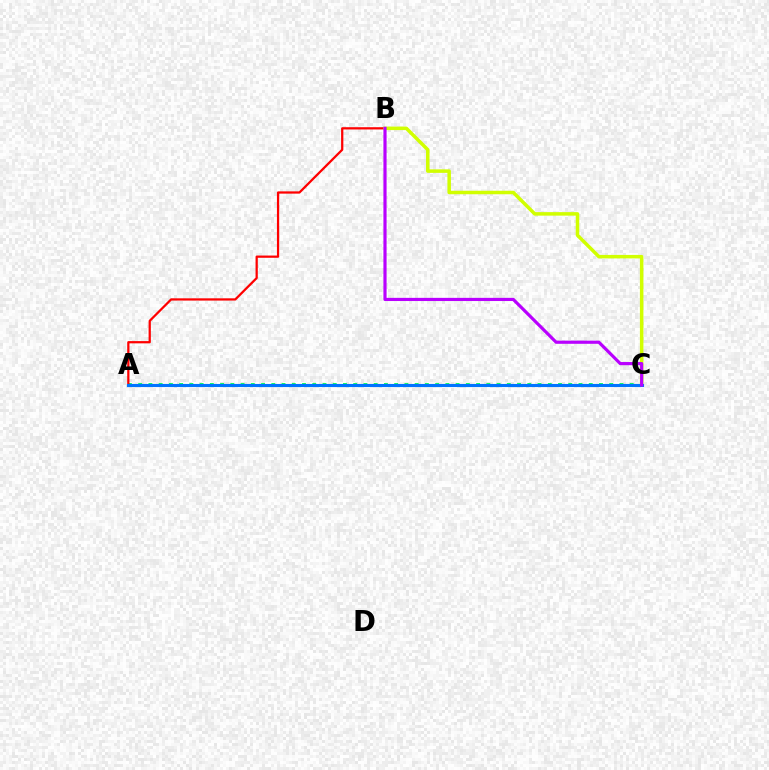{('A', 'C'): [{'color': '#00ff5c', 'line_style': 'dotted', 'thickness': 2.78}, {'color': '#0074ff', 'line_style': 'solid', 'thickness': 2.24}], ('A', 'B'): [{'color': '#ff0000', 'line_style': 'solid', 'thickness': 1.62}], ('B', 'C'): [{'color': '#d1ff00', 'line_style': 'solid', 'thickness': 2.53}, {'color': '#b900ff', 'line_style': 'solid', 'thickness': 2.28}]}